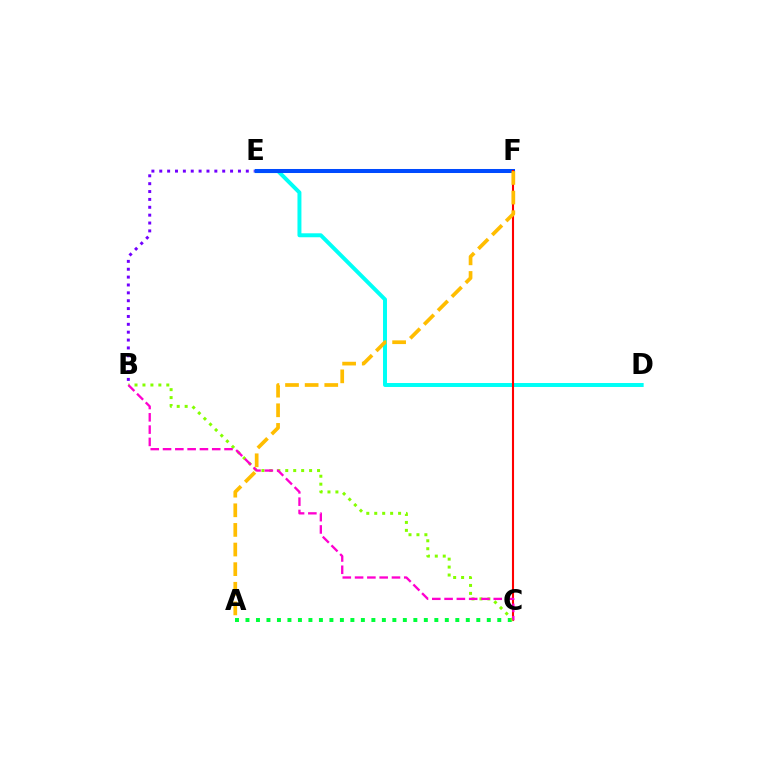{('B', 'E'): [{'color': '#7200ff', 'line_style': 'dotted', 'thickness': 2.14}], ('A', 'C'): [{'color': '#00ff39', 'line_style': 'dotted', 'thickness': 2.85}], ('D', 'E'): [{'color': '#00fff6', 'line_style': 'solid', 'thickness': 2.85}], ('E', 'F'): [{'color': '#004bff', 'line_style': 'solid', 'thickness': 2.89}], ('C', 'F'): [{'color': '#ff0000', 'line_style': 'solid', 'thickness': 1.51}], ('B', 'C'): [{'color': '#84ff00', 'line_style': 'dotted', 'thickness': 2.16}, {'color': '#ff00cf', 'line_style': 'dashed', 'thickness': 1.67}], ('A', 'F'): [{'color': '#ffbd00', 'line_style': 'dashed', 'thickness': 2.67}]}